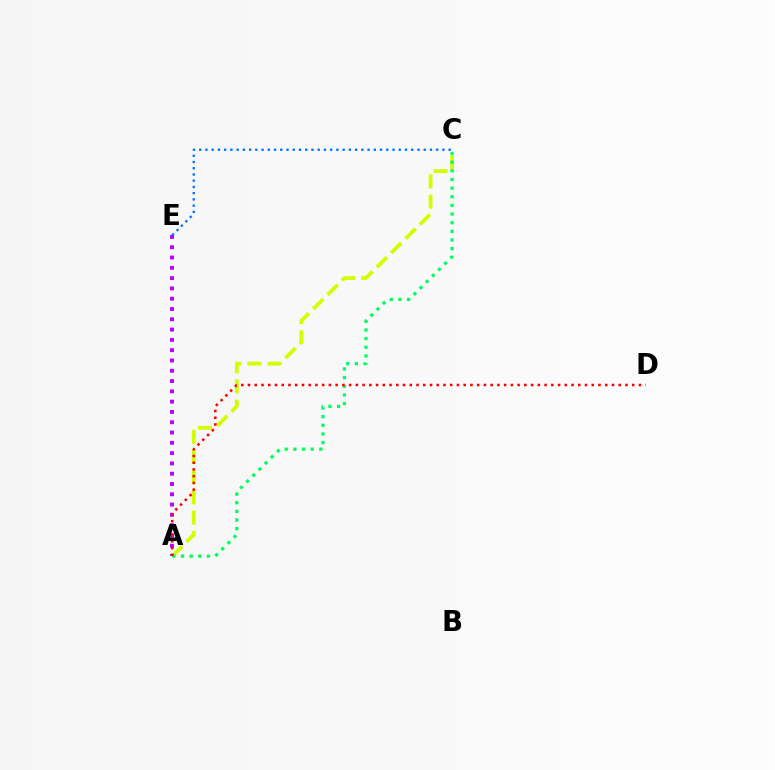{('A', 'C'): [{'color': '#d1ff00', 'line_style': 'dashed', 'thickness': 2.75}, {'color': '#00ff5c', 'line_style': 'dotted', 'thickness': 2.35}], ('A', 'E'): [{'color': '#b900ff', 'line_style': 'dotted', 'thickness': 2.8}], ('A', 'D'): [{'color': '#ff0000', 'line_style': 'dotted', 'thickness': 1.83}], ('C', 'E'): [{'color': '#0074ff', 'line_style': 'dotted', 'thickness': 1.69}]}